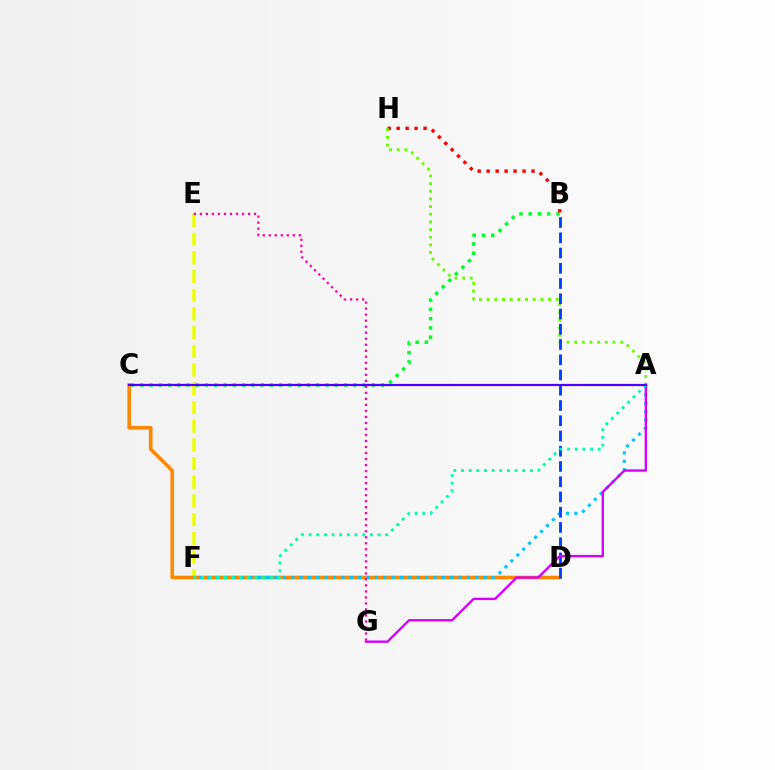{('E', 'F'): [{'color': '#eeff00', 'line_style': 'dashed', 'thickness': 2.54}], ('B', 'C'): [{'color': '#00ff27', 'line_style': 'dotted', 'thickness': 2.52}], ('B', 'H'): [{'color': '#ff0000', 'line_style': 'dotted', 'thickness': 2.44}], ('C', 'D'): [{'color': '#ff8800', 'line_style': 'solid', 'thickness': 2.61}], ('A', 'F'): [{'color': '#00c7ff', 'line_style': 'dotted', 'thickness': 2.27}, {'color': '#00ffaf', 'line_style': 'dotted', 'thickness': 2.08}], ('A', 'H'): [{'color': '#66ff00', 'line_style': 'dotted', 'thickness': 2.08}], ('B', 'D'): [{'color': '#003fff', 'line_style': 'dashed', 'thickness': 2.07}], ('A', 'G'): [{'color': '#d600ff', 'line_style': 'solid', 'thickness': 1.71}], ('E', 'G'): [{'color': '#ff00a0', 'line_style': 'dotted', 'thickness': 1.63}], ('A', 'C'): [{'color': '#4f00ff', 'line_style': 'solid', 'thickness': 1.61}]}